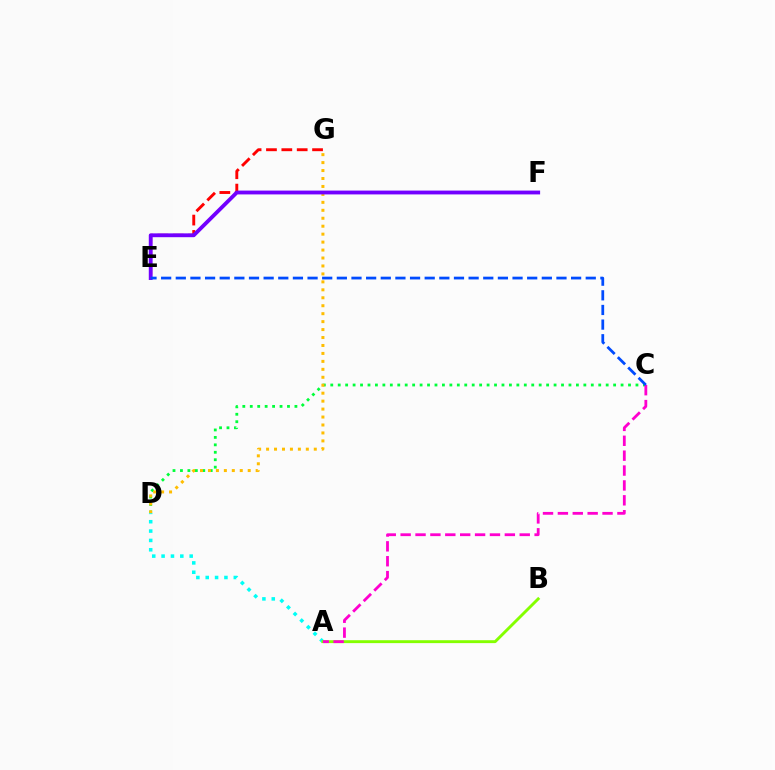{('C', 'D'): [{'color': '#00ff39', 'line_style': 'dotted', 'thickness': 2.02}], ('D', 'G'): [{'color': '#ffbd00', 'line_style': 'dotted', 'thickness': 2.16}], ('A', 'D'): [{'color': '#00fff6', 'line_style': 'dotted', 'thickness': 2.54}], ('E', 'G'): [{'color': '#ff0000', 'line_style': 'dashed', 'thickness': 2.09}], ('E', 'F'): [{'color': '#7200ff', 'line_style': 'solid', 'thickness': 2.76}], ('A', 'B'): [{'color': '#84ff00', 'line_style': 'solid', 'thickness': 2.09}], ('A', 'C'): [{'color': '#ff00cf', 'line_style': 'dashed', 'thickness': 2.02}], ('C', 'E'): [{'color': '#004bff', 'line_style': 'dashed', 'thickness': 1.99}]}